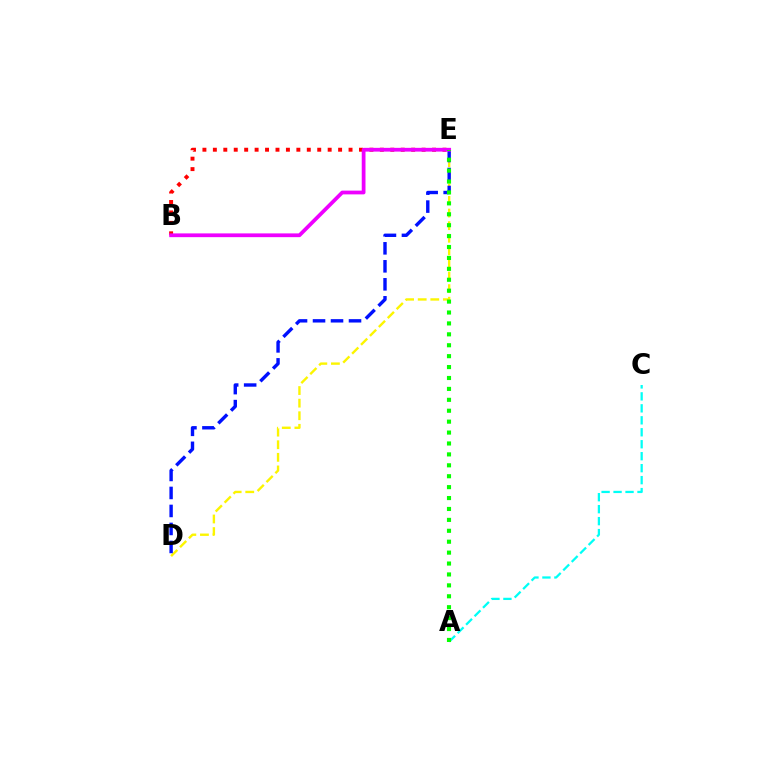{('D', 'E'): [{'color': '#fcf500', 'line_style': 'dashed', 'thickness': 1.71}, {'color': '#0010ff', 'line_style': 'dashed', 'thickness': 2.44}], ('A', 'C'): [{'color': '#00fff6', 'line_style': 'dashed', 'thickness': 1.63}], ('B', 'E'): [{'color': '#ff0000', 'line_style': 'dotted', 'thickness': 2.84}, {'color': '#ee00ff', 'line_style': 'solid', 'thickness': 2.7}], ('A', 'E'): [{'color': '#08ff00', 'line_style': 'dotted', 'thickness': 2.97}]}